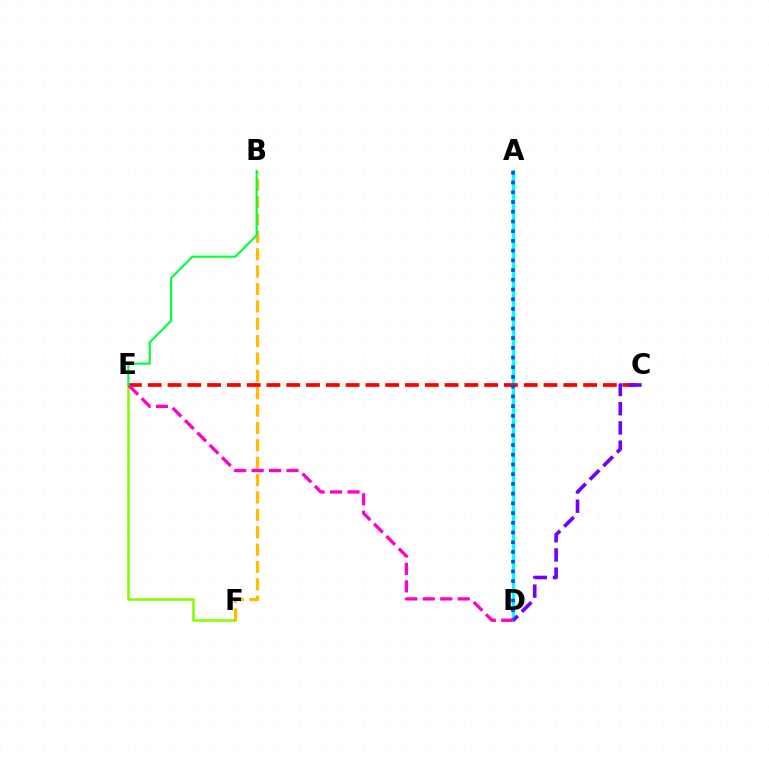{('A', 'D'): [{'color': '#00fff6', 'line_style': 'solid', 'thickness': 2.34}, {'color': '#004bff', 'line_style': 'dotted', 'thickness': 2.64}], ('E', 'F'): [{'color': '#84ff00', 'line_style': 'solid', 'thickness': 1.86}], ('C', 'E'): [{'color': '#ff0000', 'line_style': 'dashed', 'thickness': 2.69}], ('C', 'D'): [{'color': '#7200ff', 'line_style': 'dashed', 'thickness': 2.61}], ('B', 'F'): [{'color': '#ffbd00', 'line_style': 'dashed', 'thickness': 2.36}], ('D', 'E'): [{'color': '#ff00cf', 'line_style': 'dashed', 'thickness': 2.37}], ('B', 'E'): [{'color': '#00ff39', 'line_style': 'solid', 'thickness': 1.52}]}